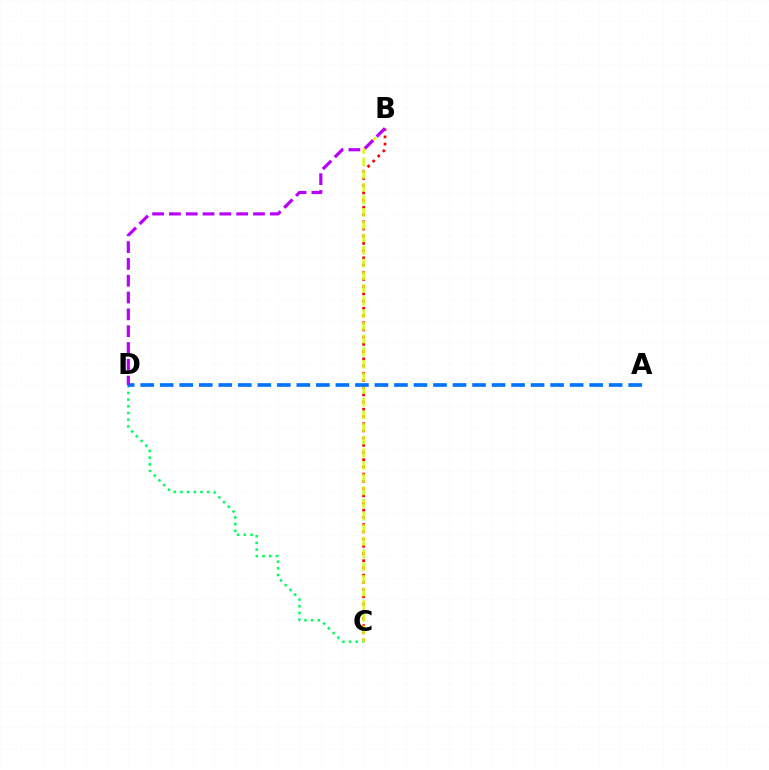{('B', 'C'): [{'color': '#ff0000', 'line_style': 'dotted', 'thickness': 1.96}, {'color': '#d1ff00', 'line_style': 'dashed', 'thickness': 1.72}], ('C', 'D'): [{'color': '#00ff5c', 'line_style': 'dotted', 'thickness': 1.82}], ('A', 'D'): [{'color': '#0074ff', 'line_style': 'dashed', 'thickness': 2.65}], ('B', 'D'): [{'color': '#b900ff', 'line_style': 'dashed', 'thickness': 2.28}]}